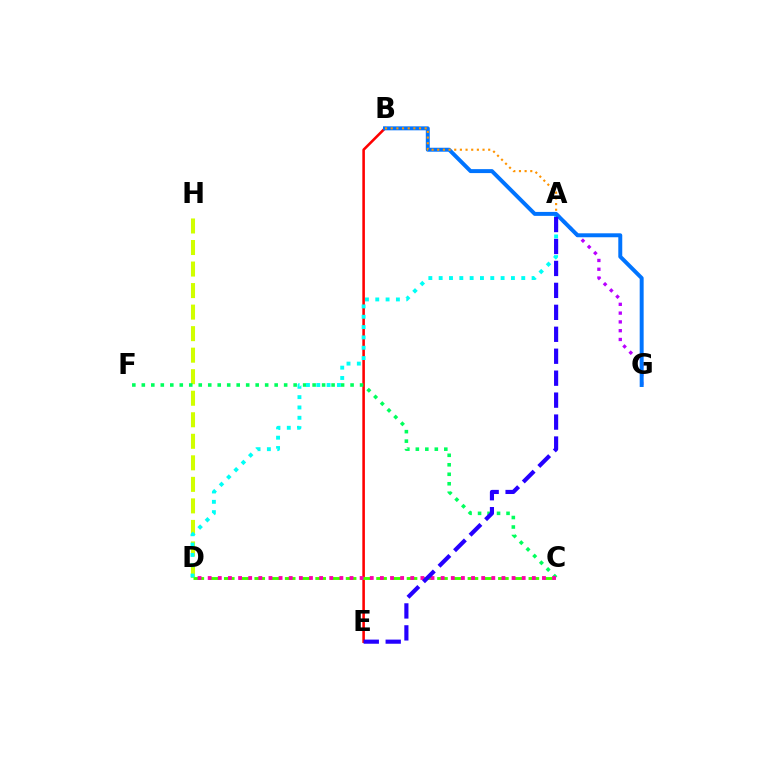{('D', 'H'): [{'color': '#d1ff00', 'line_style': 'dashed', 'thickness': 2.92}], ('B', 'E'): [{'color': '#ff0000', 'line_style': 'solid', 'thickness': 1.85}], ('C', 'D'): [{'color': '#3dff00', 'line_style': 'dashed', 'thickness': 2.07}, {'color': '#ff00ac', 'line_style': 'dotted', 'thickness': 2.75}], ('C', 'F'): [{'color': '#00ff5c', 'line_style': 'dotted', 'thickness': 2.58}], ('A', 'D'): [{'color': '#00fff6', 'line_style': 'dotted', 'thickness': 2.8}], ('A', 'G'): [{'color': '#b900ff', 'line_style': 'dotted', 'thickness': 2.39}], ('B', 'G'): [{'color': '#0074ff', 'line_style': 'solid', 'thickness': 2.85}], ('A', 'B'): [{'color': '#ff9400', 'line_style': 'dotted', 'thickness': 1.54}], ('A', 'E'): [{'color': '#2500ff', 'line_style': 'dashed', 'thickness': 2.98}]}